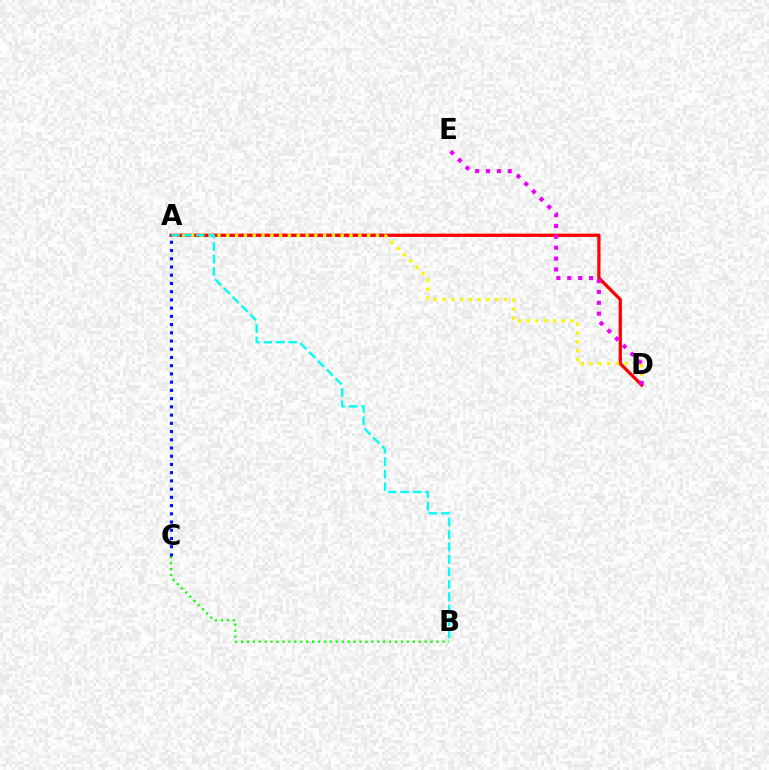{('B', 'C'): [{'color': '#08ff00', 'line_style': 'dotted', 'thickness': 1.61}], ('A', 'D'): [{'color': '#ff0000', 'line_style': 'solid', 'thickness': 2.35}, {'color': '#fcf500', 'line_style': 'dotted', 'thickness': 2.39}], ('D', 'E'): [{'color': '#ee00ff', 'line_style': 'dotted', 'thickness': 2.95}], ('A', 'B'): [{'color': '#00fff6', 'line_style': 'dashed', 'thickness': 1.69}], ('A', 'C'): [{'color': '#0010ff', 'line_style': 'dotted', 'thickness': 2.24}]}